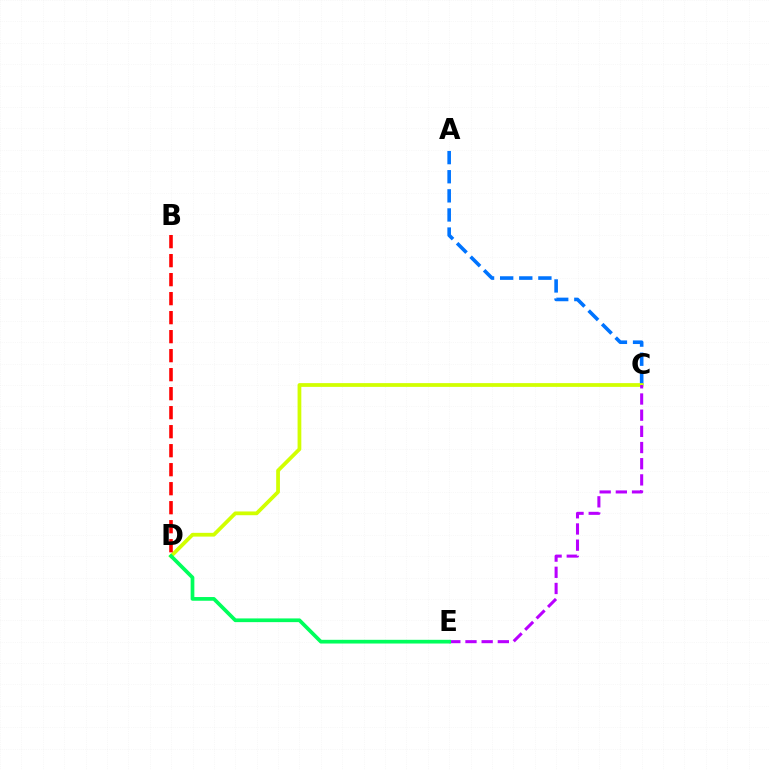{('A', 'C'): [{'color': '#0074ff', 'line_style': 'dashed', 'thickness': 2.6}], ('C', 'D'): [{'color': '#d1ff00', 'line_style': 'solid', 'thickness': 2.7}], ('C', 'E'): [{'color': '#b900ff', 'line_style': 'dashed', 'thickness': 2.2}], ('B', 'D'): [{'color': '#ff0000', 'line_style': 'dashed', 'thickness': 2.58}], ('D', 'E'): [{'color': '#00ff5c', 'line_style': 'solid', 'thickness': 2.67}]}